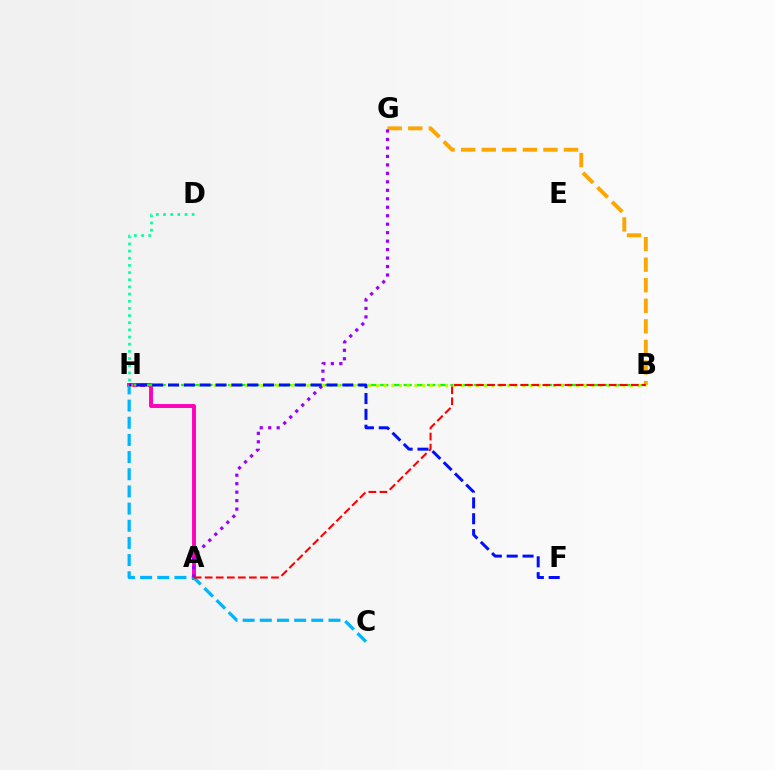{('A', 'H'): [{'color': '#ff00bd', 'line_style': 'solid', 'thickness': 2.81}], ('B', 'G'): [{'color': '#ffa500', 'line_style': 'dashed', 'thickness': 2.79}], ('B', 'H'): [{'color': '#08ff00', 'line_style': 'dashed', 'thickness': 1.59}, {'color': '#b3ff00', 'line_style': 'dotted', 'thickness': 2.09}], ('C', 'H'): [{'color': '#00b5ff', 'line_style': 'dashed', 'thickness': 2.33}], ('A', 'G'): [{'color': '#9b00ff', 'line_style': 'dotted', 'thickness': 2.3}], ('F', 'H'): [{'color': '#0010ff', 'line_style': 'dashed', 'thickness': 2.15}], ('A', 'B'): [{'color': '#ff0000', 'line_style': 'dashed', 'thickness': 1.5}], ('D', 'H'): [{'color': '#00ff9d', 'line_style': 'dotted', 'thickness': 1.95}]}